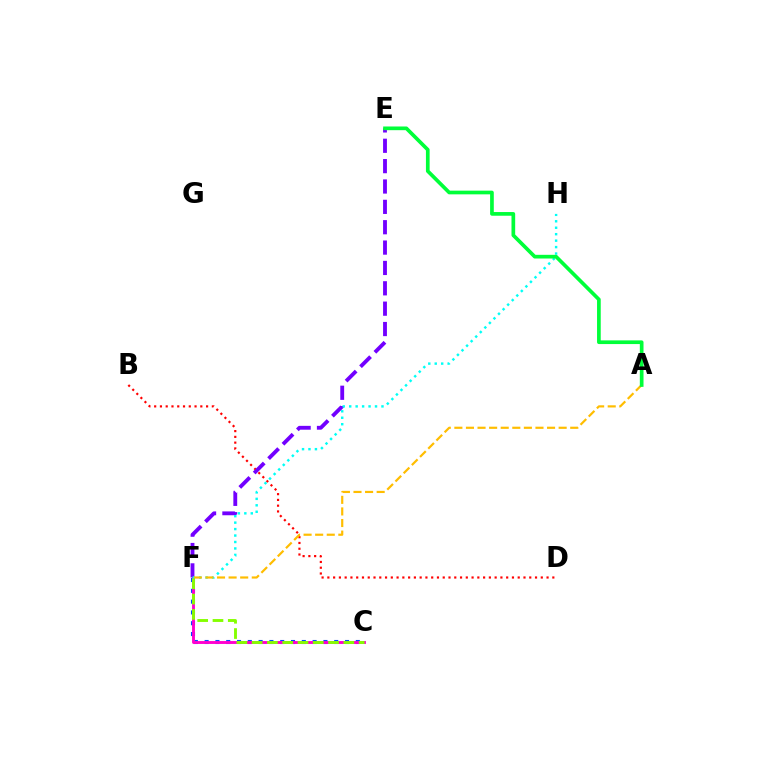{('C', 'F'): [{'color': '#004bff', 'line_style': 'dotted', 'thickness': 2.93}, {'color': '#ff00cf', 'line_style': 'solid', 'thickness': 2.08}, {'color': '#84ff00', 'line_style': 'dashed', 'thickness': 2.08}], ('B', 'D'): [{'color': '#ff0000', 'line_style': 'dotted', 'thickness': 1.57}], ('E', 'F'): [{'color': '#7200ff', 'line_style': 'dashed', 'thickness': 2.77}], ('F', 'H'): [{'color': '#00fff6', 'line_style': 'dotted', 'thickness': 1.75}], ('A', 'F'): [{'color': '#ffbd00', 'line_style': 'dashed', 'thickness': 1.57}], ('A', 'E'): [{'color': '#00ff39', 'line_style': 'solid', 'thickness': 2.66}]}